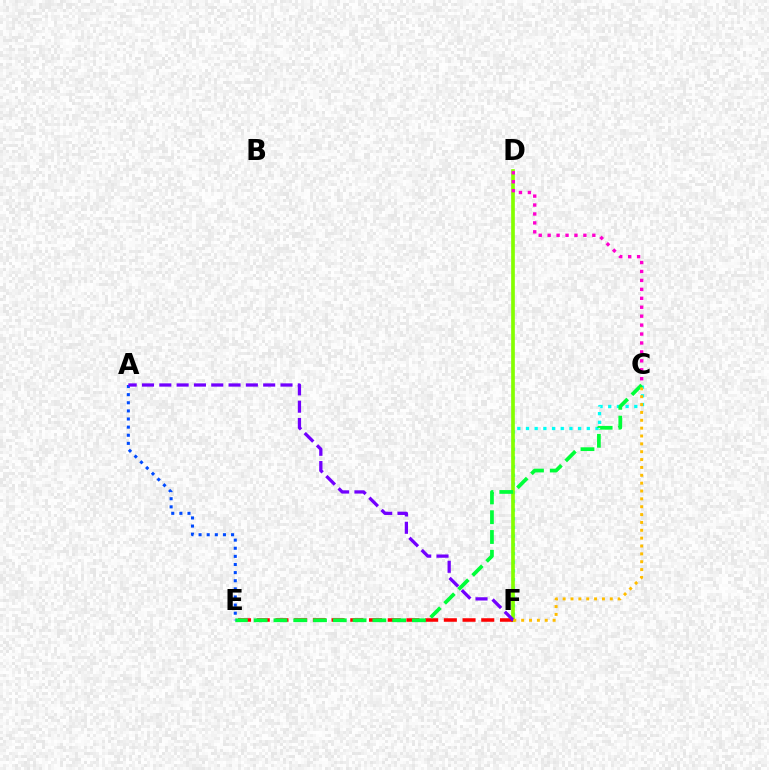{('C', 'F'): [{'color': '#00fff6', 'line_style': 'dotted', 'thickness': 2.36}, {'color': '#ffbd00', 'line_style': 'dotted', 'thickness': 2.13}], ('D', 'F'): [{'color': '#84ff00', 'line_style': 'solid', 'thickness': 2.64}], ('E', 'F'): [{'color': '#ff0000', 'line_style': 'dashed', 'thickness': 2.54}], ('C', 'E'): [{'color': '#00ff39', 'line_style': 'dashed', 'thickness': 2.69}], ('A', 'E'): [{'color': '#004bff', 'line_style': 'dotted', 'thickness': 2.21}], ('C', 'D'): [{'color': '#ff00cf', 'line_style': 'dotted', 'thickness': 2.43}], ('A', 'F'): [{'color': '#7200ff', 'line_style': 'dashed', 'thickness': 2.35}]}